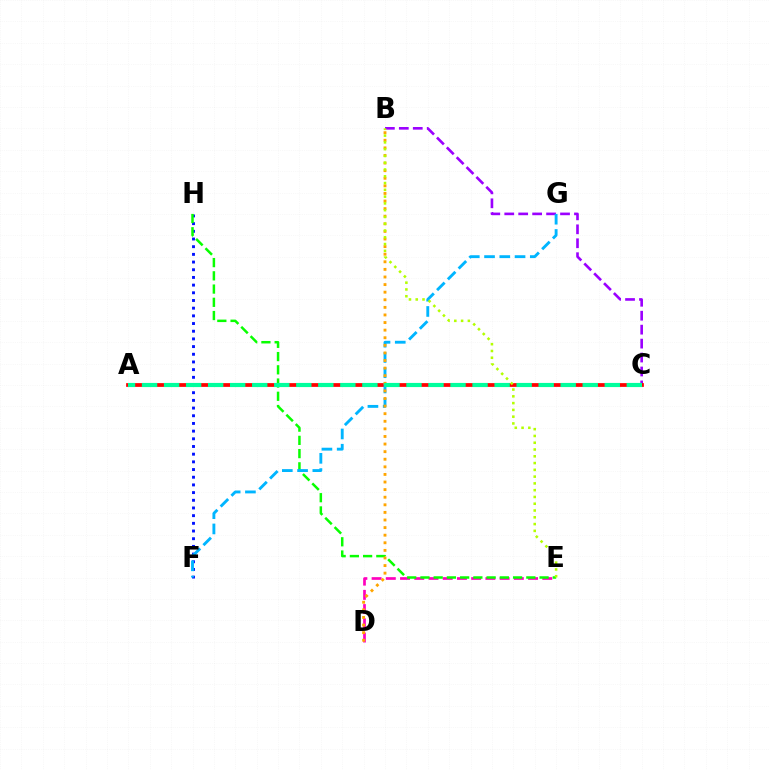{('F', 'H'): [{'color': '#0010ff', 'line_style': 'dotted', 'thickness': 2.09}], ('B', 'C'): [{'color': '#9b00ff', 'line_style': 'dashed', 'thickness': 1.89}], ('D', 'E'): [{'color': '#ff00bd', 'line_style': 'dashed', 'thickness': 1.93}], ('E', 'H'): [{'color': '#08ff00', 'line_style': 'dashed', 'thickness': 1.8}], ('A', 'C'): [{'color': '#ff0000', 'line_style': 'solid', 'thickness': 2.7}, {'color': '#00ff9d', 'line_style': 'dashed', 'thickness': 2.99}], ('F', 'G'): [{'color': '#00b5ff', 'line_style': 'dashed', 'thickness': 2.07}], ('B', 'D'): [{'color': '#ffa500', 'line_style': 'dotted', 'thickness': 2.06}], ('B', 'E'): [{'color': '#b3ff00', 'line_style': 'dotted', 'thickness': 1.84}]}